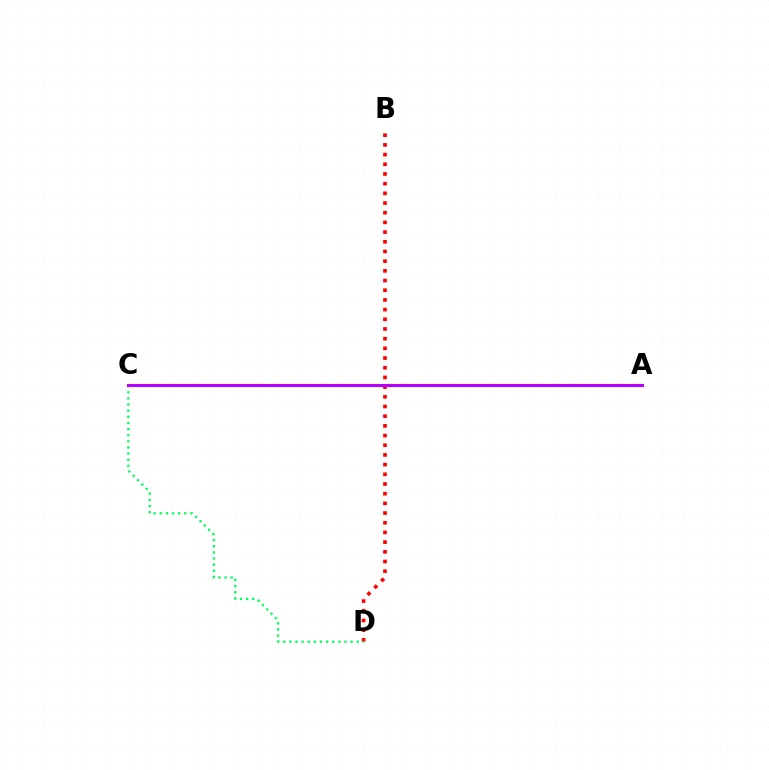{('B', 'D'): [{'color': '#ff0000', 'line_style': 'dotted', 'thickness': 2.63}], ('A', 'C'): [{'color': '#0074ff', 'line_style': 'dashed', 'thickness': 2.24}, {'color': '#d1ff00', 'line_style': 'dashed', 'thickness': 1.75}, {'color': '#b900ff', 'line_style': 'solid', 'thickness': 2.15}], ('C', 'D'): [{'color': '#00ff5c', 'line_style': 'dotted', 'thickness': 1.66}]}